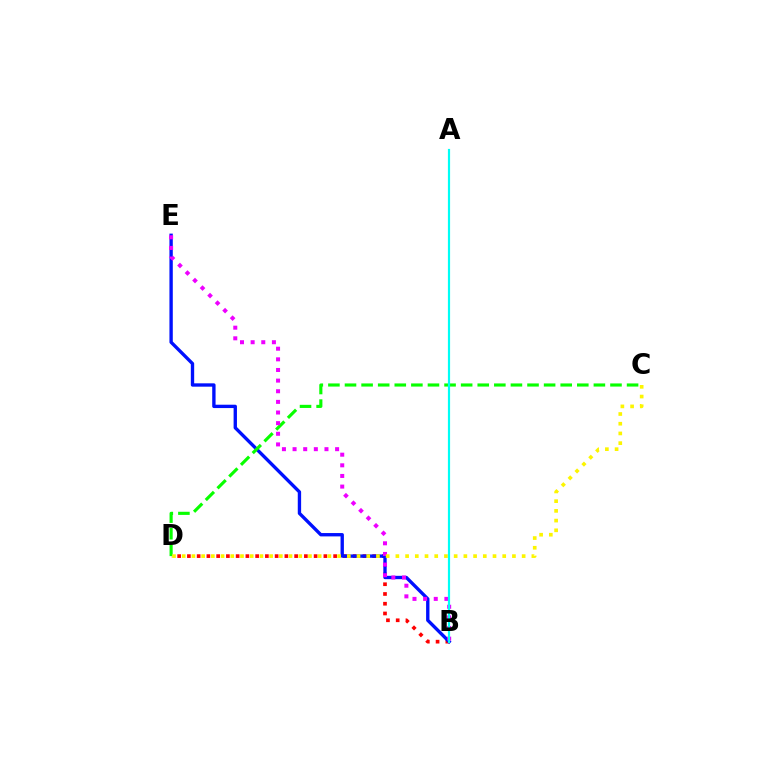{('B', 'D'): [{'color': '#ff0000', 'line_style': 'dotted', 'thickness': 2.65}], ('B', 'E'): [{'color': '#0010ff', 'line_style': 'solid', 'thickness': 2.41}, {'color': '#ee00ff', 'line_style': 'dotted', 'thickness': 2.89}], ('C', 'D'): [{'color': '#08ff00', 'line_style': 'dashed', 'thickness': 2.25}, {'color': '#fcf500', 'line_style': 'dotted', 'thickness': 2.64}], ('A', 'B'): [{'color': '#00fff6', 'line_style': 'solid', 'thickness': 1.57}]}